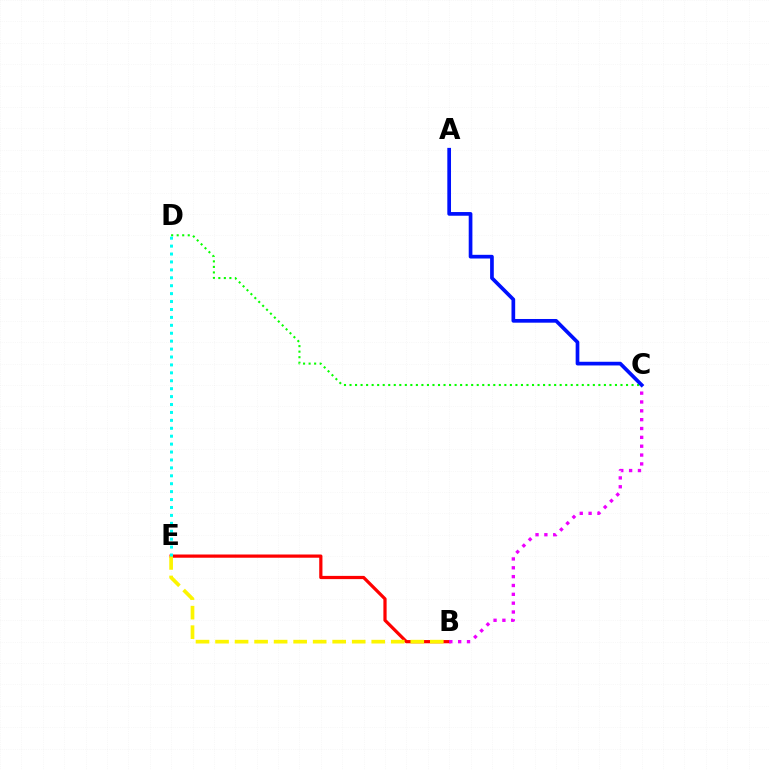{('B', 'E'): [{'color': '#ff0000', 'line_style': 'solid', 'thickness': 2.32}, {'color': '#fcf500', 'line_style': 'dashed', 'thickness': 2.65}], ('C', 'D'): [{'color': '#08ff00', 'line_style': 'dotted', 'thickness': 1.5}], ('B', 'C'): [{'color': '#ee00ff', 'line_style': 'dotted', 'thickness': 2.4}], ('D', 'E'): [{'color': '#00fff6', 'line_style': 'dotted', 'thickness': 2.15}], ('A', 'C'): [{'color': '#0010ff', 'line_style': 'solid', 'thickness': 2.66}]}